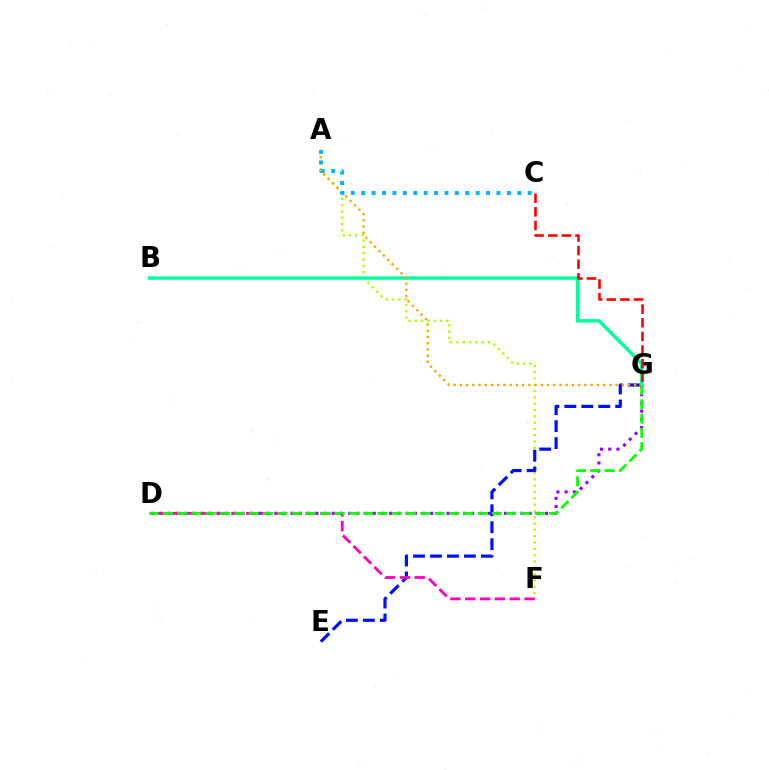{('A', 'F'): [{'color': '#b3ff00', 'line_style': 'dotted', 'thickness': 1.71}], ('B', 'G'): [{'color': '#00ff9d', 'line_style': 'solid', 'thickness': 2.49}], ('D', 'G'): [{'color': '#9b00ff', 'line_style': 'dotted', 'thickness': 2.23}, {'color': '#08ff00', 'line_style': 'dashed', 'thickness': 1.94}], ('E', 'G'): [{'color': '#0010ff', 'line_style': 'dashed', 'thickness': 2.31}], ('C', 'G'): [{'color': '#ff0000', 'line_style': 'dashed', 'thickness': 1.85}], ('A', 'G'): [{'color': '#ffa500', 'line_style': 'dotted', 'thickness': 1.69}], ('A', 'C'): [{'color': '#00b5ff', 'line_style': 'dotted', 'thickness': 2.83}], ('D', 'F'): [{'color': '#ff00bd', 'line_style': 'dashed', 'thickness': 2.01}]}